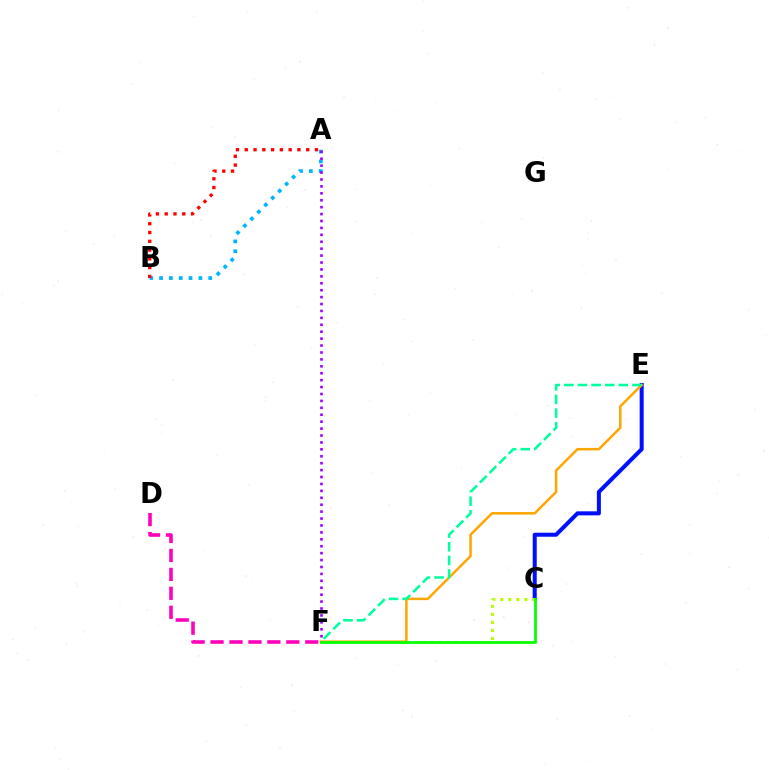{('A', 'B'): [{'color': '#00b5ff', 'line_style': 'dotted', 'thickness': 2.67}, {'color': '#ff0000', 'line_style': 'dotted', 'thickness': 2.39}], ('C', 'E'): [{'color': '#0010ff', 'line_style': 'solid', 'thickness': 2.9}], ('E', 'F'): [{'color': '#ffa500', 'line_style': 'solid', 'thickness': 1.8}, {'color': '#00ff9d', 'line_style': 'dashed', 'thickness': 1.85}], ('C', 'F'): [{'color': '#b3ff00', 'line_style': 'dotted', 'thickness': 2.19}, {'color': '#08ff00', 'line_style': 'solid', 'thickness': 2.01}], ('A', 'F'): [{'color': '#9b00ff', 'line_style': 'dotted', 'thickness': 1.88}], ('D', 'F'): [{'color': '#ff00bd', 'line_style': 'dashed', 'thickness': 2.57}]}